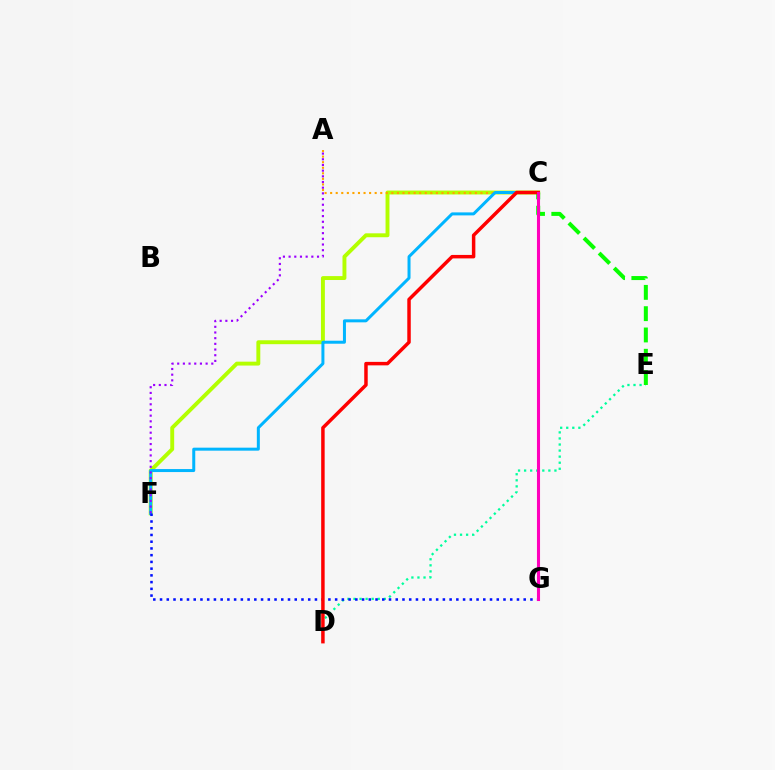{('D', 'E'): [{'color': '#00ff9d', 'line_style': 'dotted', 'thickness': 1.65}], ('C', 'F'): [{'color': '#b3ff00', 'line_style': 'solid', 'thickness': 2.81}, {'color': '#00b5ff', 'line_style': 'solid', 'thickness': 2.16}], ('A', 'C'): [{'color': '#ffa500', 'line_style': 'dotted', 'thickness': 1.51}], ('C', 'E'): [{'color': '#08ff00', 'line_style': 'dashed', 'thickness': 2.89}], ('A', 'F'): [{'color': '#9b00ff', 'line_style': 'dotted', 'thickness': 1.54}], ('F', 'G'): [{'color': '#0010ff', 'line_style': 'dotted', 'thickness': 1.83}], ('C', 'D'): [{'color': '#ff0000', 'line_style': 'solid', 'thickness': 2.5}], ('C', 'G'): [{'color': '#ff00bd', 'line_style': 'solid', 'thickness': 2.21}]}